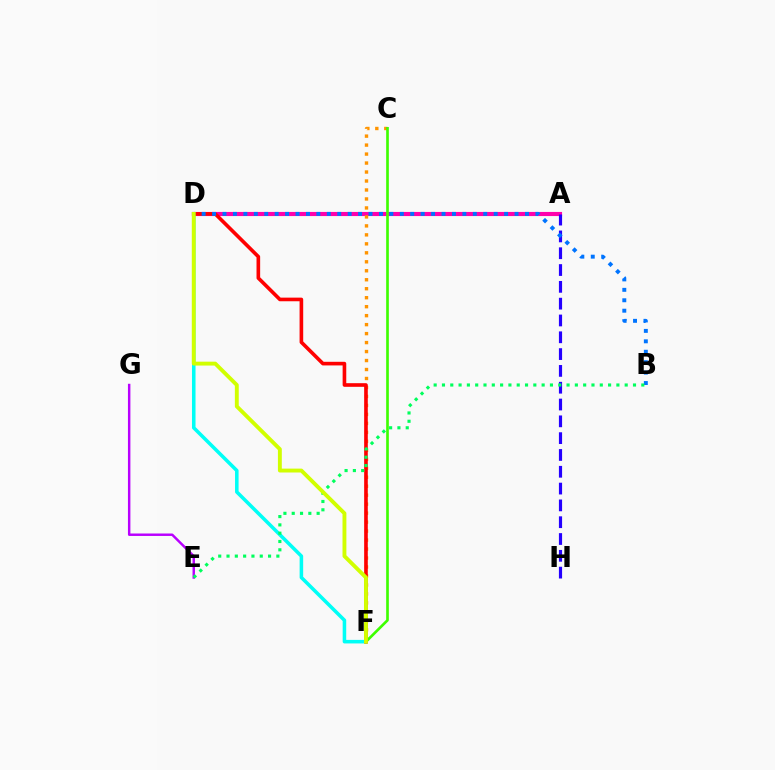{('A', 'D'): [{'color': '#ff00ac', 'line_style': 'solid', 'thickness': 2.97}], ('D', 'F'): [{'color': '#00fff6', 'line_style': 'solid', 'thickness': 2.55}, {'color': '#ff0000', 'line_style': 'solid', 'thickness': 2.61}, {'color': '#d1ff00', 'line_style': 'solid', 'thickness': 2.8}], ('C', 'F'): [{'color': '#ff9400', 'line_style': 'dotted', 'thickness': 2.44}, {'color': '#3dff00', 'line_style': 'solid', 'thickness': 1.91}], ('A', 'H'): [{'color': '#2500ff', 'line_style': 'dashed', 'thickness': 2.28}], ('E', 'G'): [{'color': '#b900ff', 'line_style': 'solid', 'thickness': 1.77}], ('B', 'D'): [{'color': '#0074ff', 'line_style': 'dotted', 'thickness': 2.83}], ('B', 'E'): [{'color': '#00ff5c', 'line_style': 'dotted', 'thickness': 2.26}]}